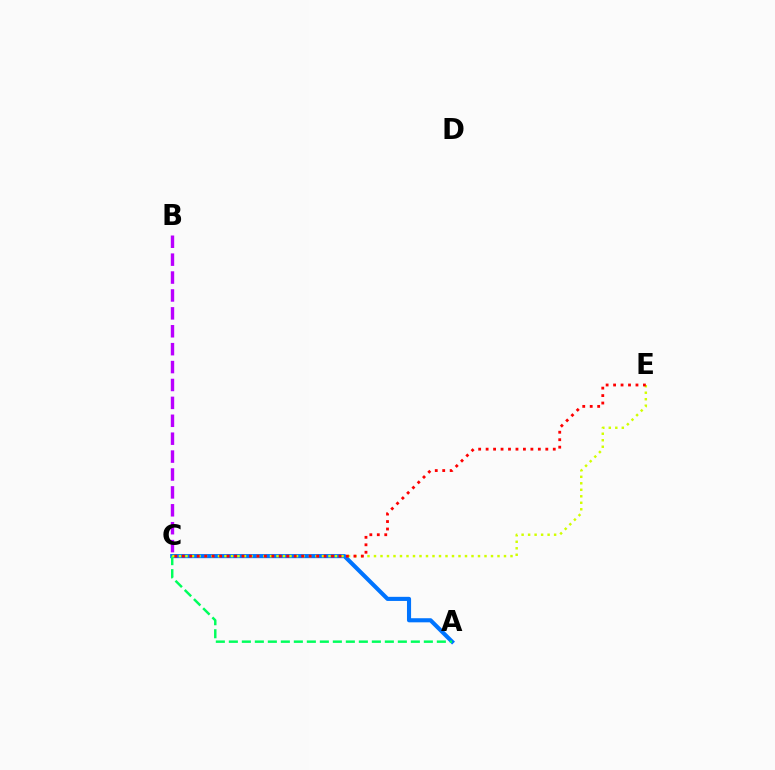{('A', 'C'): [{'color': '#0074ff', 'line_style': 'solid', 'thickness': 2.95}, {'color': '#00ff5c', 'line_style': 'dashed', 'thickness': 1.77}], ('C', 'E'): [{'color': '#d1ff00', 'line_style': 'dotted', 'thickness': 1.77}, {'color': '#ff0000', 'line_style': 'dotted', 'thickness': 2.03}], ('B', 'C'): [{'color': '#b900ff', 'line_style': 'dashed', 'thickness': 2.43}]}